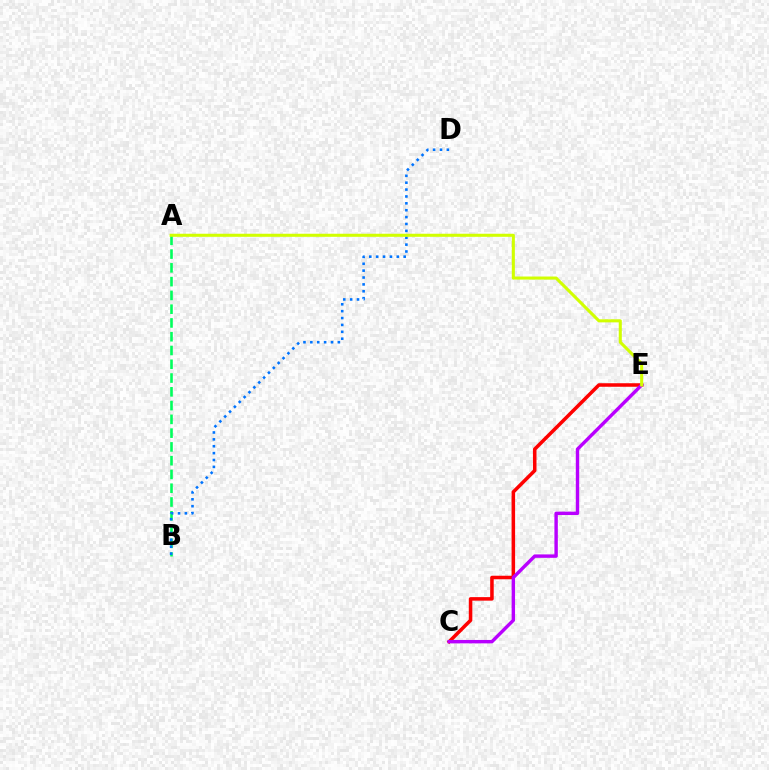{('A', 'B'): [{'color': '#00ff5c', 'line_style': 'dashed', 'thickness': 1.87}], ('B', 'D'): [{'color': '#0074ff', 'line_style': 'dotted', 'thickness': 1.87}], ('C', 'E'): [{'color': '#ff0000', 'line_style': 'solid', 'thickness': 2.54}, {'color': '#b900ff', 'line_style': 'solid', 'thickness': 2.45}], ('A', 'E'): [{'color': '#d1ff00', 'line_style': 'solid', 'thickness': 2.21}]}